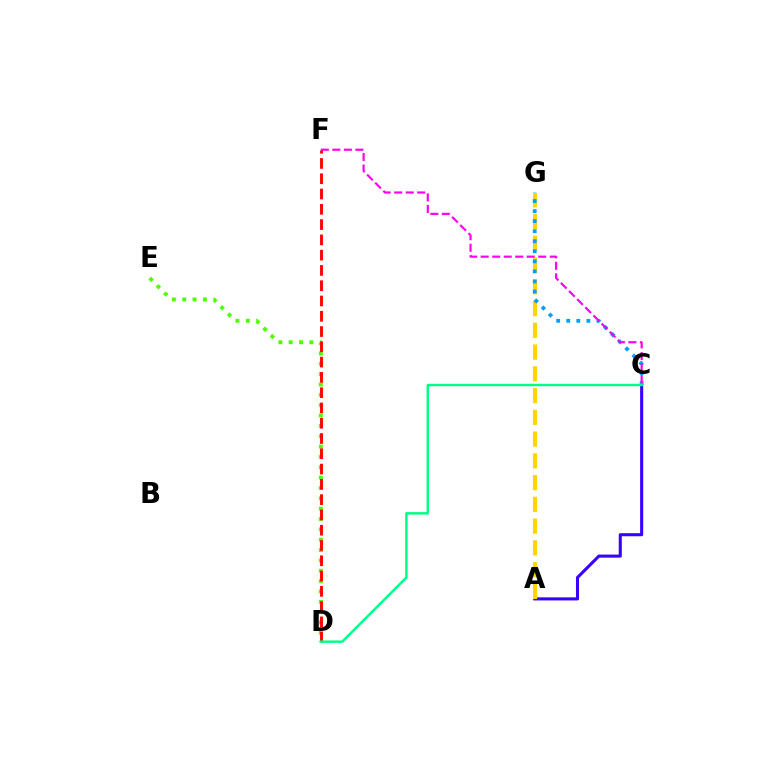{('A', 'C'): [{'color': '#3700ff', 'line_style': 'solid', 'thickness': 2.21}], ('A', 'G'): [{'color': '#ffd500', 'line_style': 'dashed', 'thickness': 2.96}], ('C', 'G'): [{'color': '#009eff', 'line_style': 'dotted', 'thickness': 2.73}], ('D', 'E'): [{'color': '#4fff00', 'line_style': 'dotted', 'thickness': 2.81}], ('C', 'F'): [{'color': '#ff00ed', 'line_style': 'dashed', 'thickness': 1.56}], ('D', 'F'): [{'color': '#ff0000', 'line_style': 'dashed', 'thickness': 2.08}], ('C', 'D'): [{'color': '#00ff86', 'line_style': 'solid', 'thickness': 1.76}]}